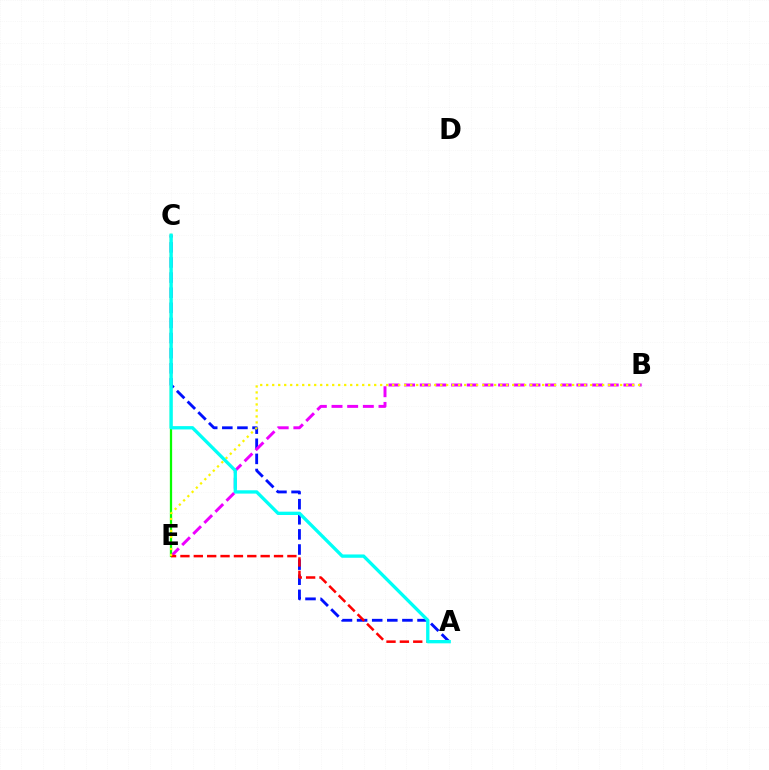{('A', 'C'): [{'color': '#0010ff', 'line_style': 'dashed', 'thickness': 2.05}, {'color': '#00fff6', 'line_style': 'solid', 'thickness': 2.39}], ('C', 'E'): [{'color': '#08ff00', 'line_style': 'solid', 'thickness': 1.64}], ('B', 'E'): [{'color': '#ee00ff', 'line_style': 'dashed', 'thickness': 2.13}, {'color': '#fcf500', 'line_style': 'dotted', 'thickness': 1.63}], ('A', 'E'): [{'color': '#ff0000', 'line_style': 'dashed', 'thickness': 1.82}]}